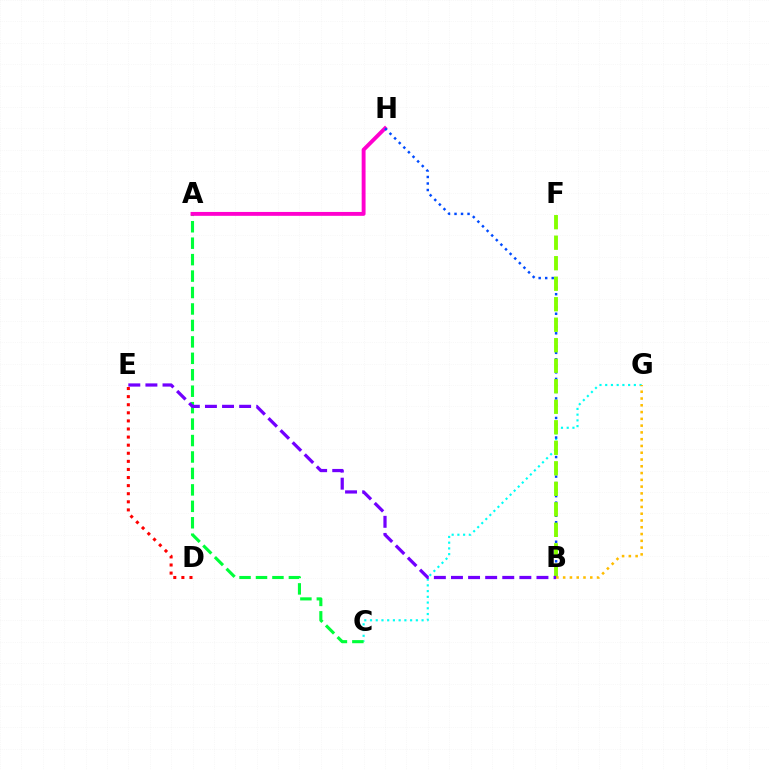{('C', 'G'): [{'color': '#00fff6', 'line_style': 'dotted', 'thickness': 1.56}], ('D', 'E'): [{'color': '#ff0000', 'line_style': 'dotted', 'thickness': 2.2}], ('A', 'C'): [{'color': '#00ff39', 'line_style': 'dashed', 'thickness': 2.23}], ('A', 'H'): [{'color': '#ff00cf', 'line_style': 'solid', 'thickness': 2.8}], ('B', 'H'): [{'color': '#004bff', 'line_style': 'dotted', 'thickness': 1.77}], ('B', 'F'): [{'color': '#84ff00', 'line_style': 'dashed', 'thickness': 2.79}], ('B', 'G'): [{'color': '#ffbd00', 'line_style': 'dotted', 'thickness': 1.84}], ('B', 'E'): [{'color': '#7200ff', 'line_style': 'dashed', 'thickness': 2.32}]}